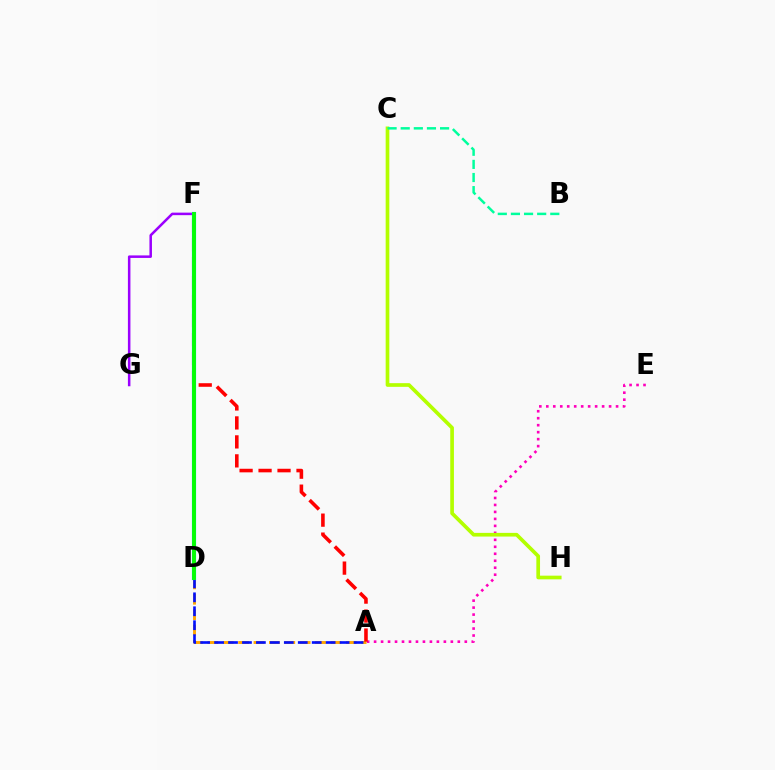{('F', 'G'): [{'color': '#9b00ff', 'line_style': 'solid', 'thickness': 1.82}], ('A', 'E'): [{'color': '#ff00bd', 'line_style': 'dotted', 'thickness': 1.9}], ('A', 'D'): [{'color': '#ffa500', 'line_style': 'dashed', 'thickness': 2.09}, {'color': '#0010ff', 'line_style': 'dashed', 'thickness': 1.89}], ('C', 'H'): [{'color': '#b3ff00', 'line_style': 'solid', 'thickness': 2.65}], ('A', 'F'): [{'color': '#ff0000', 'line_style': 'dashed', 'thickness': 2.58}], ('B', 'C'): [{'color': '#00ff9d', 'line_style': 'dashed', 'thickness': 1.78}], ('D', 'F'): [{'color': '#00b5ff', 'line_style': 'solid', 'thickness': 2.99}, {'color': '#08ff00', 'line_style': 'solid', 'thickness': 2.74}]}